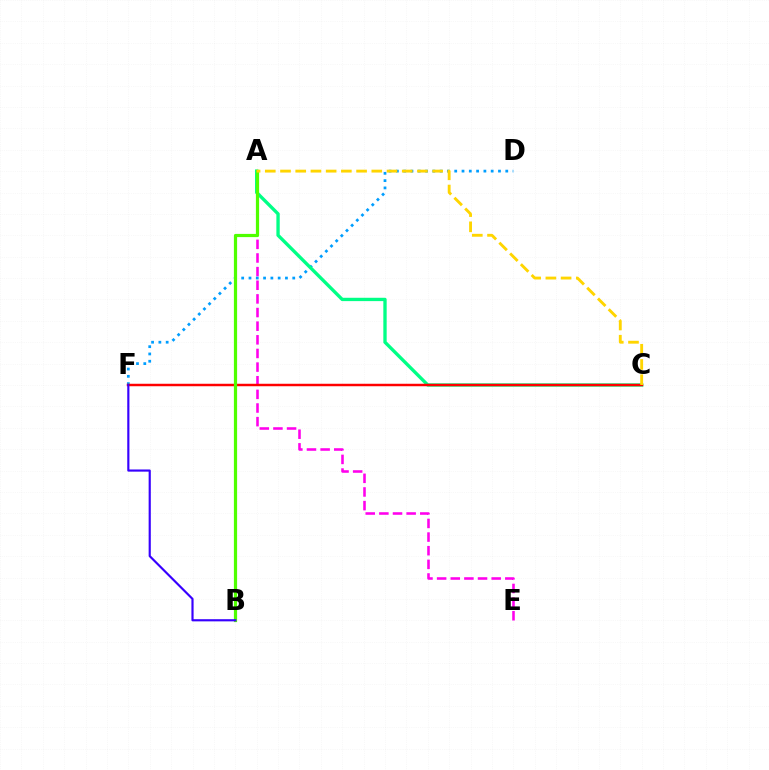{('A', 'E'): [{'color': '#ff00ed', 'line_style': 'dashed', 'thickness': 1.85}], ('D', 'F'): [{'color': '#009eff', 'line_style': 'dotted', 'thickness': 1.98}], ('A', 'C'): [{'color': '#00ff86', 'line_style': 'solid', 'thickness': 2.4}, {'color': '#ffd500', 'line_style': 'dashed', 'thickness': 2.07}], ('C', 'F'): [{'color': '#ff0000', 'line_style': 'solid', 'thickness': 1.78}], ('A', 'B'): [{'color': '#4fff00', 'line_style': 'solid', 'thickness': 2.31}], ('B', 'F'): [{'color': '#3700ff', 'line_style': 'solid', 'thickness': 1.56}]}